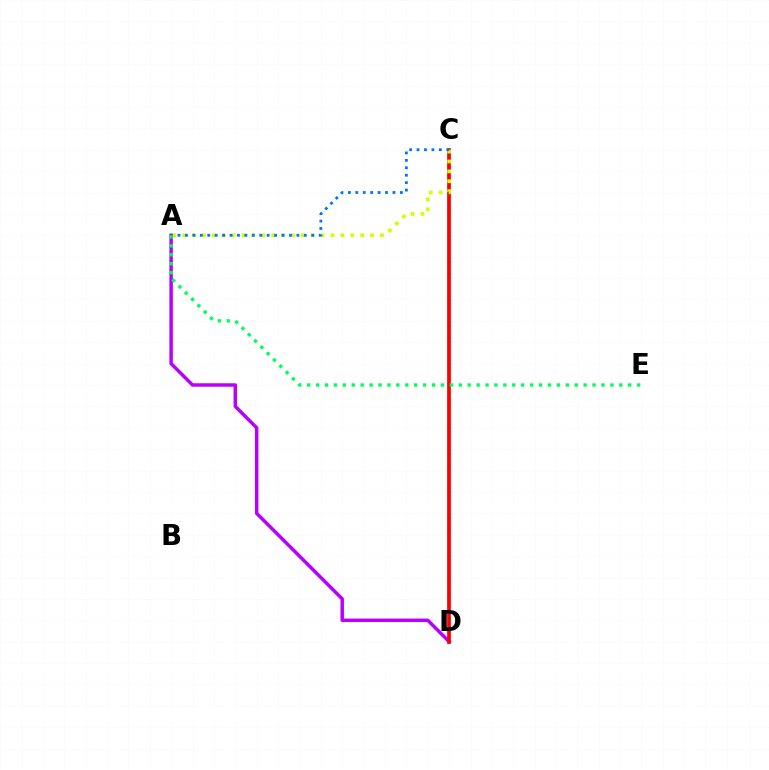{('A', 'D'): [{'color': '#b900ff', 'line_style': 'solid', 'thickness': 2.5}], ('C', 'D'): [{'color': '#ff0000', 'line_style': 'solid', 'thickness': 2.69}], ('A', 'C'): [{'color': '#d1ff00', 'line_style': 'dotted', 'thickness': 2.69}, {'color': '#0074ff', 'line_style': 'dotted', 'thickness': 2.02}], ('A', 'E'): [{'color': '#00ff5c', 'line_style': 'dotted', 'thickness': 2.42}]}